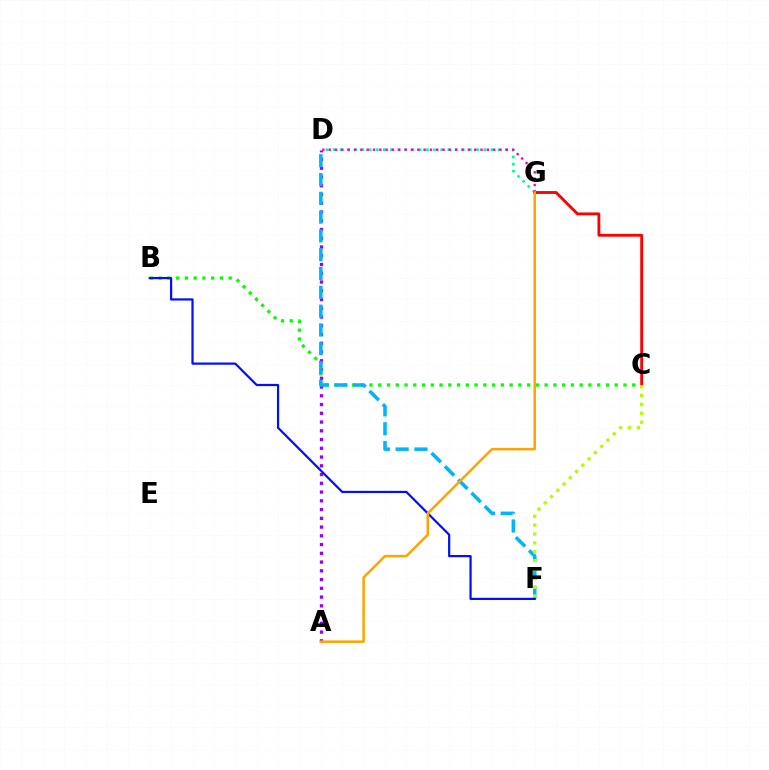{('B', 'C'): [{'color': '#08ff00', 'line_style': 'dotted', 'thickness': 2.38}], ('A', 'D'): [{'color': '#9b00ff', 'line_style': 'dotted', 'thickness': 2.38}], ('D', 'F'): [{'color': '#00b5ff', 'line_style': 'dashed', 'thickness': 2.55}], ('D', 'G'): [{'color': '#00ff9d', 'line_style': 'dotted', 'thickness': 1.95}, {'color': '#ff00bd', 'line_style': 'dotted', 'thickness': 1.72}], ('C', 'G'): [{'color': '#ff0000', 'line_style': 'solid', 'thickness': 2.05}], ('C', 'F'): [{'color': '#b3ff00', 'line_style': 'dotted', 'thickness': 2.41}], ('B', 'F'): [{'color': '#0010ff', 'line_style': 'solid', 'thickness': 1.59}], ('A', 'G'): [{'color': '#ffa500', 'line_style': 'solid', 'thickness': 1.84}]}